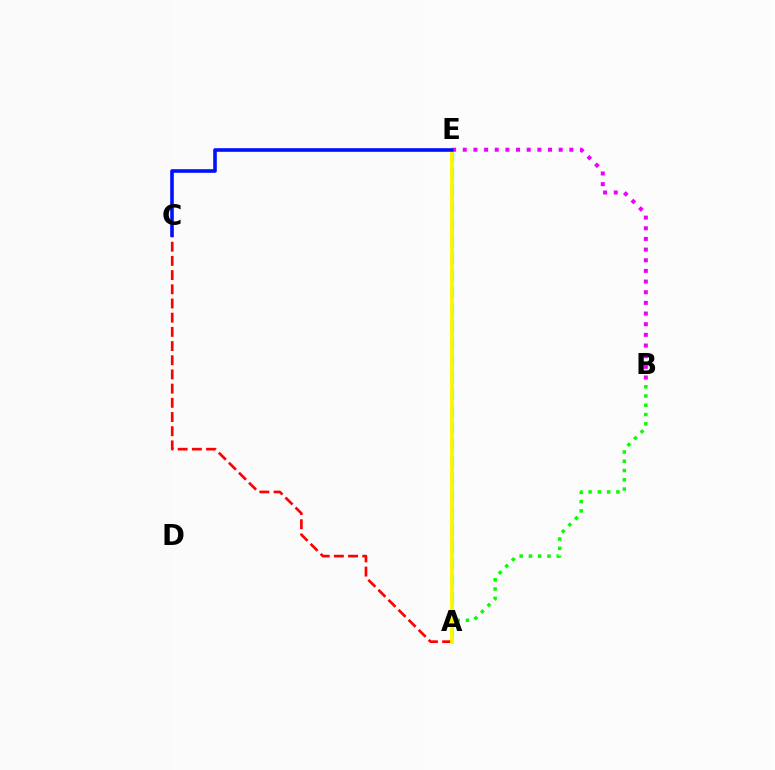{('A', 'B'): [{'color': '#08ff00', 'line_style': 'dotted', 'thickness': 2.52}], ('A', 'E'): [{'color': '#00fff6', 'line_style': 'dashed', 'thickness': 2.31}, {'color': '#fcf500', 'line_style': 'solid', 'thickness': 2.75}], ('A', 'C'): [{'color': '#ff0000', 'line_style': 'dashed', 'thickness': 1.93}], ('B', 'E'): [{'color': '#ee00ff', 'line_style': 'dotted', 'thickness': 2.9}], ('C', 'E'): [{'color': '#0010ff', 'line_style': 'solid', 'thickness': 2.59}]}